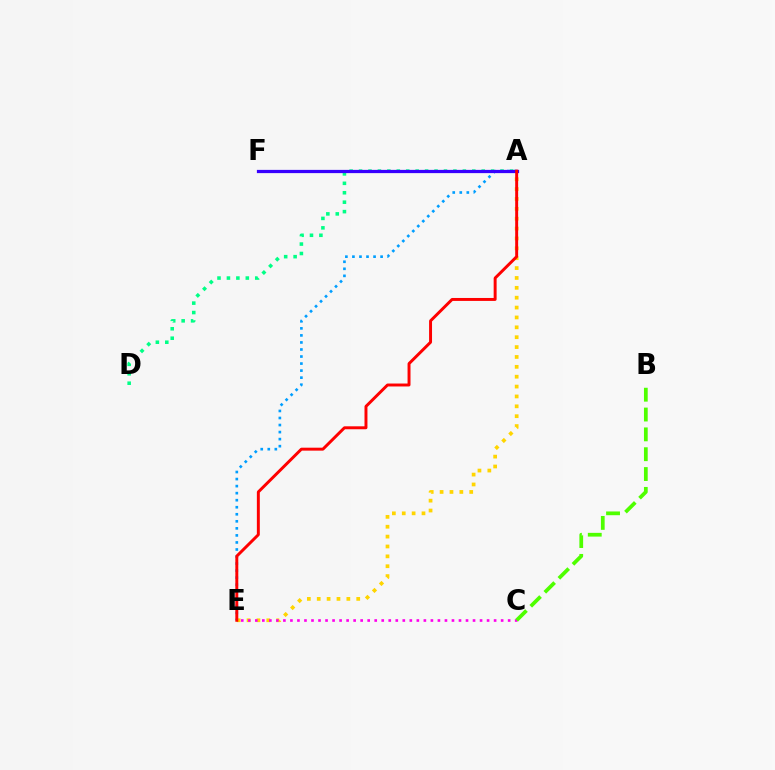{('A', 'E'): [{'color': '#009eff', 'line_style': 'dotted', 'thickness': 1.91}, {'color': '#ffd500', 'line_style': 'dotted', 'thickness': 2.68}, {'color': '#ff0000', 'line_style': 'solid', 'thickness': 2.12}], ('A', 'D'): [{'color': '#00ff86', 'line_style': 'dotted', 'thickness': 2.56}], ('C', 'E'): [{'color': '#ff00ed', 'line_style': 'dotted', 'thickness': 1.91}], ('A', 'F'): [{'color': '#3700ff', 'line_style': 'solid', 'thickness': 2.33}], ('B', 'C'): [{'color': '#4fff00', 'line_style': 'dashed', 'thickness': 2.69}]}